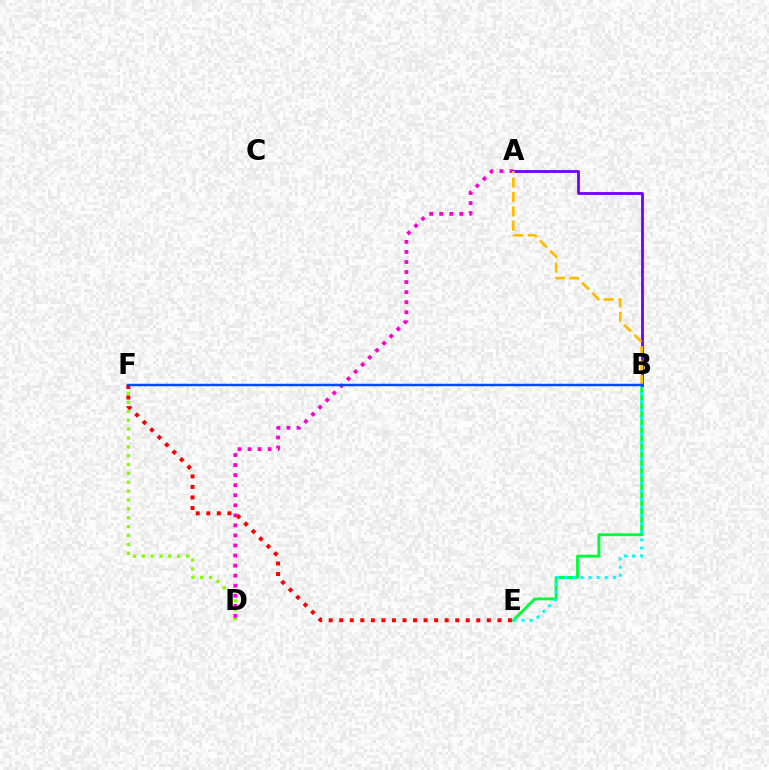{('D', 'F'): [{'color': '#84ff00', 'line_style': 'dotted', 'thickness': 2.41}], ('A', 'D'): [{'color': '#ff00cf', 'line_style': 'dotted', 'thickness': 2.73}], ('B', 'E'): [{'color': '#00ff39', 'line_style': 'solid', 'thickness': 2.07}, {'color': '#00fff6', 'line_style': 'dotted', 'thickness': 2.2}], ('E', 'F'): [{'color': '#ff0000', 'line_style': 'dotted', 'thickness': 2.86}], ('A', 'B'): [{'color': '#7200ff', 'line_style': 'solid', 'thickness': 2.02}, {'color': '#ffbd00', 'line_style': 'dashed', 'thickness': 1.96}], ('B', 'F'): [{'color': '#004bff', 'line_style': 'solid', 'thickness': 1.78}]}